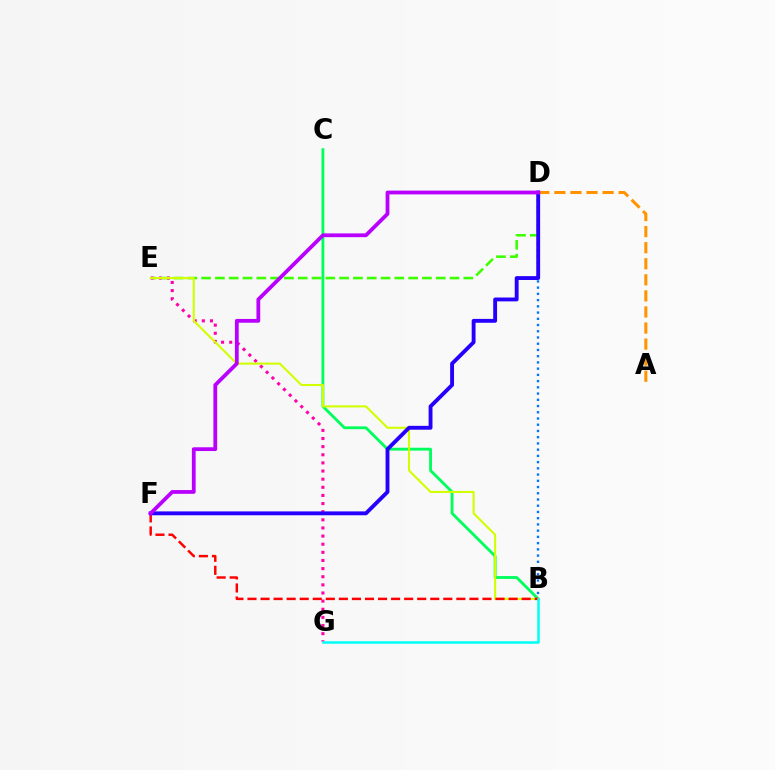{('D', 'E'): [{'color': '#3dff00', 'line_style': 'dashed', 'thickness': 1.87}], ('B', 'D'): [{'color': '#0074ff', 'line_style': 'dotted', 'thickness': 1.69}], ('B', 'C'): [{'color': '#00ff5c', 'line_style': 'solid', 'thickness': 2.05}], ('E', 'G'): [{'color': '#ff00ac', 'line_style': 'dotted', 'thickness': 2.21}], ('B', 'E'): [{'color': '#d1ff00', 'line_style': 'solid', 'thickness': 1.51}], ('A', 'D'): [{'color': '#ff9400', 'line_style': 'dashed', 'thickness': 2.18}], ('B', 'F'): [{'color': '#ff0000', 'line_style': 'dashed', 'thickness': 1.77}], ('D', 'F'): [{'color': '#2500ff', 'line_style': 'solid', 'thickness': 2.78}, {'color': '#b900ff', 'line_style': 'solid', 'thickness': 2.72}], ('B', 'G'): [{'color': '#00fff6', 'line_style': 'solid', 'thickness': 1.82}]}